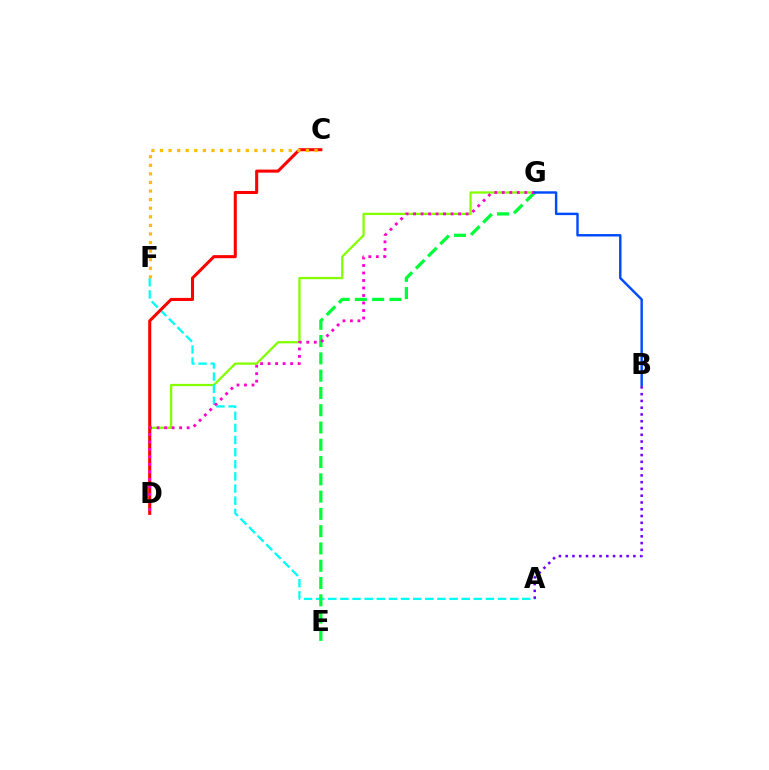{('D', 'G'): [{'color': '#84ff00', 'line_style': 'solid', 'thickness': 1.63}, {'color': '#ff00cf', 'line_style': 'dotted', 'thickness': 2.04}], ('A', 'F'): [{'color': '#00fff6', 'line_style': 'dashed', 'thickness': 1.65}], ('E', 'G'): [{'color': '#00ff39', 'line_style': 'dashed', 'thickness': 2.35}], ('C', 'D'): [{'color': '#ff0000', 'line_style': 'solid', 'thickness': 2.2}], ('A', 'B'): [{'color': '#7200ff', 'line_style': 'dotted', 'thickness': 1.84}], ('C', 'F'): [{'color': '#ffbd00', 'line_style': 'dotted', 'thickness': 2.33}], ('B', 'G'): [{'color': '#004bff', 'line_style': 'solid', 'thickness': 1.76}]}